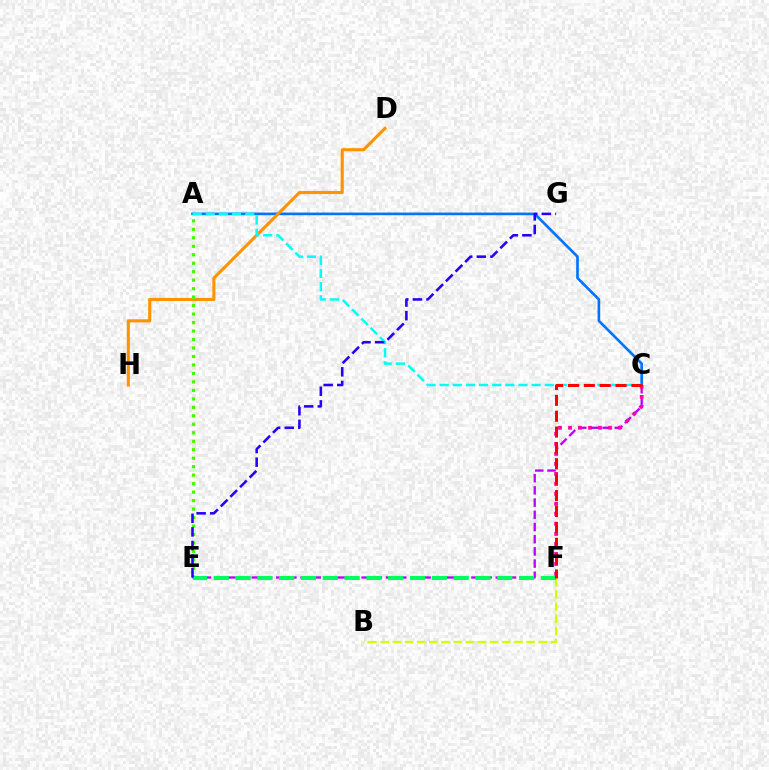{('A', 'C'): [{'color': '#0074ff', 'line_style': 'solid', 'thickness': 1.91}, {'color': '#00fff6', 'line_style': 'dashed', 'thickness': 1.79}], ('B', 'F'): [{'color': '#d1ff00', 'line_style': 'dashed', 'thickness': 1.65}], ('D', 'H'): [{'color': '#ff9400', 'line_style': 'solid', 'thickness': 2.23}], ('A', 'E'): [{'color': '#3dff00', 'line_style': 'dotted', 'thickness': 2.3}], ('C', 'E'): [{'color': '#b900ff', 'line_style': 'dashed', 'thickness': 1.66}], ('C', 'F'): [{'color': '#ff00ac', 'line_style': 'dotted', 'thickness': 2.72}, {'color': '#ff0000', 'line_style': 'dashed', 'thickness': 2.16}], ('E', 'F'): [{'color': '#00ff5c', 'line_style': 'dashed', 'thickness': 2.96}], ('E', 'G'): [{'color': '#2500ff', 'line_style': 'dashed', 'thickness': 1.85}]}